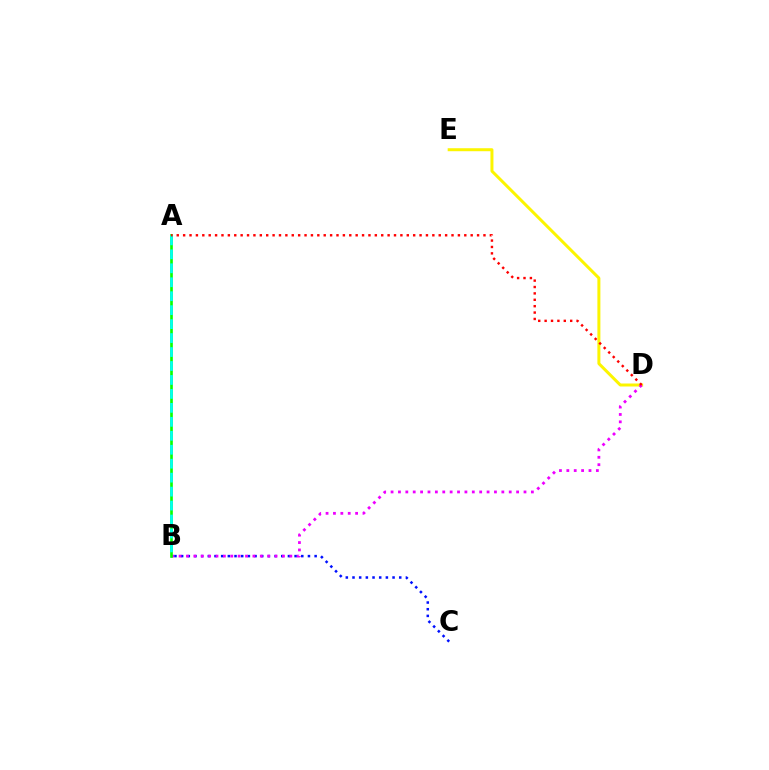{('D', 'E'): [{'color': '#fcf500', 'line_style': 'solid', 'thickness': 2.15}], ('B', 'C'): [{'color': '#0010ff', 'line_style': 'dotted', 'thickness': 1.81}], ('B', 'D'): [{'color': '#ee00ff', 'line_style': 'dotted', 'thickness': 2.01}], ('A', 'B'): [{'color': '#08ff00', 'line_style': 'solid', 'thickness': 1.92}, {'color': '#00fff6', 'line_style': 'dashed', 'thickness': 1.9}], ('A', 'D'): [{'color': '#ff0000', 'line_style': 'dotted', 'thickness': 1.74}]}